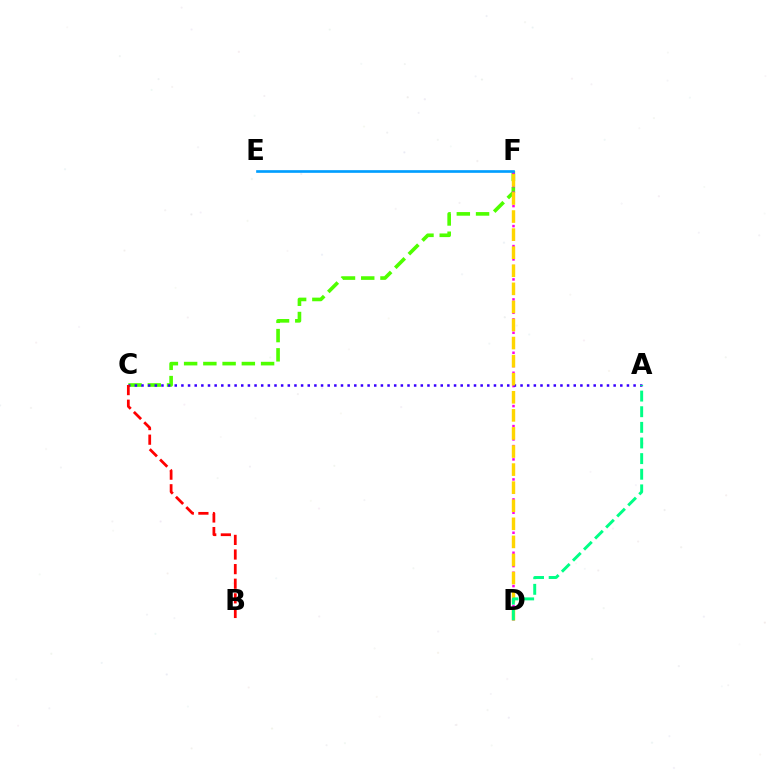{('C', 'F'): [{'color': '#4fff00', 'line_style': 'dashed', 'thickness': 2.61}], ('D', 'F'): [{'color': '#ff00ed', 'line_style': 'dotted', 'thickness': 1.81}, {'color': '#ffd500', 'line_style': 'dashed', 'thickness': 2.46}], ('A', 'C'): [{'color': '#3700ff', 'line_style': 'dotted', 'thickness': 1.81}], ('A', 'D'): [{'color': '#00ff86', 'line_style': 'dashed', 'thickness': 2.12}], ('E', 'F'): [{'color': '#009eff', 'line_style': 'solid', 'thickness': 1.92}], ('B', 'C'): [{'color': '#ff0000', 'line_style': 'dashed', 'thickness': 1.98}]}